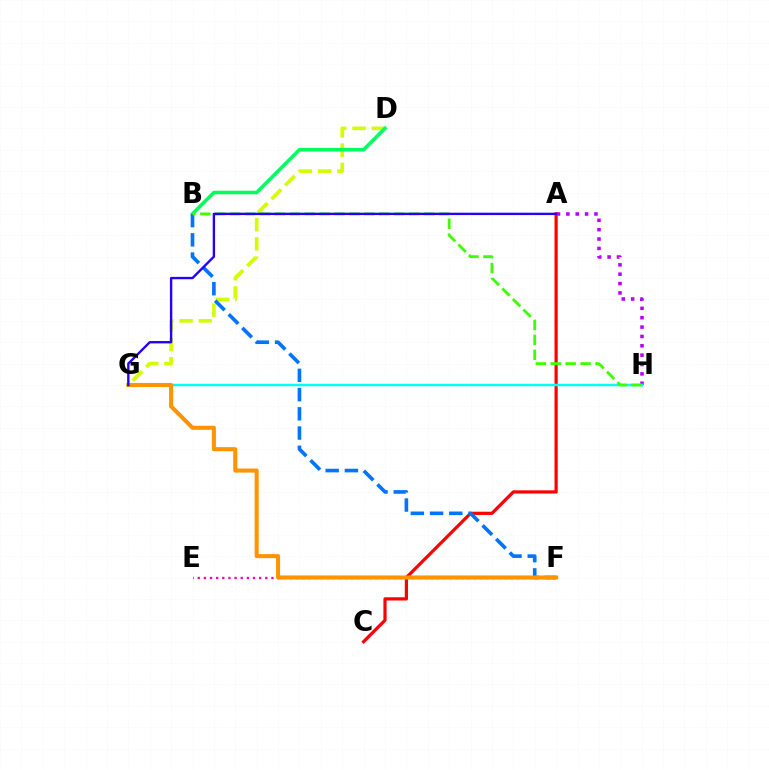{('E', 'F'): [{'color': '#ff00ac', 'line_style': 'dotted', 'thickness': 1.67}], ('A', 'C'): [{'color': '#ff0000', 'line_style': 'solid', 'thickness': 2.32}], ('D', 'G'): [{'color': '#d1ff00', 'line_style': 'dashed', 'thickness': 2.62}], ('B', 'D'): [{'color': '#00ff5c', 'line_style': 'solid', 'thickness': 2.54}], ('A', 'H'): [{'color': '#b900ff', 'line_style': 'dotted', 'thickness': 2.54}], ('G', 'H'): [{'color': '#00fff6', 'line_style': 'solid', 'thickness': 1.8}], ('B', 'F'): [{'color': '#0074ff', 'line_style': 'dashed', 'thickness': 2.61}], ('B', 'H'): [{'color': '#3dff00', 'line_style': 'dashed', 'thickness': 2.03}], ('F', 'G'): [{'color': '#ff9400', 'line_style': 'solid', 'thickness': 2.92}], ('A', 'G'): [{'color': '#2500ff', 'line_style': 'solid', 'thickness': 1.7}]}